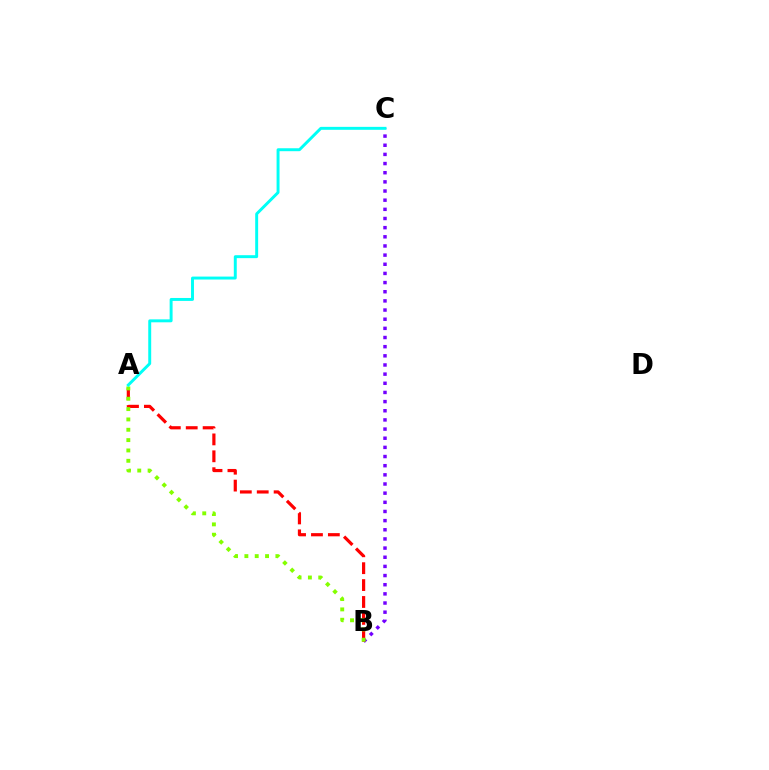{('B', 'C'): [{'color': '#7200ff', 'line_style': 'dotted', 'thickness': 2.49}], ('A', 'B'): [{'color': '#ff0000', 'line_style': 'dashed', 'thickness': 2.3}, {'color': '#84ff00', 'line_style': 'dotted', 'thickness': 2.81}], ('A', 'C'): [{'color': '#00fff6', 'line_style': 'solid', 'thickness': 2.12}]}